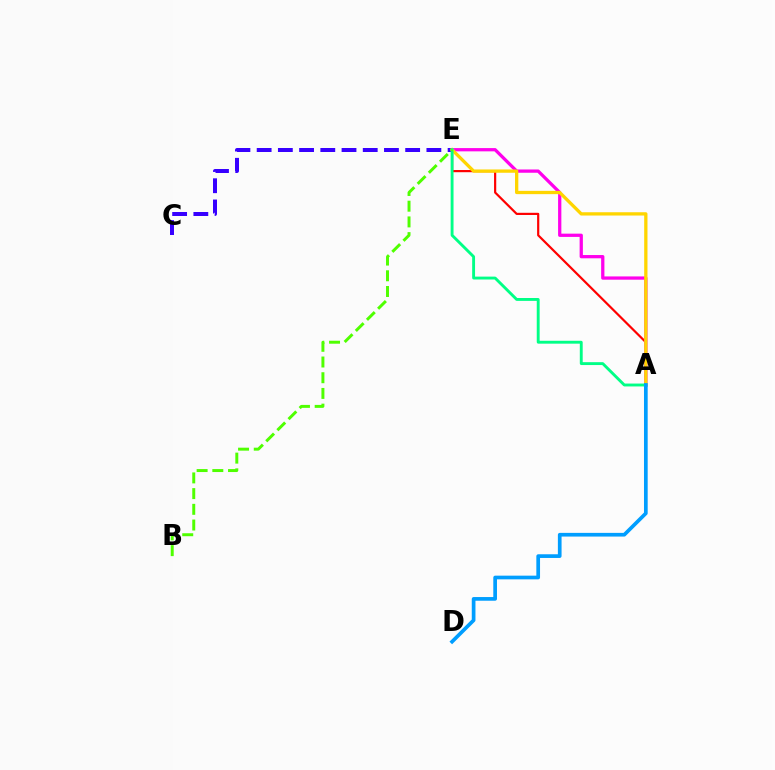{('C', 'E'): [{'color': '#3700ff', 'line_style': 'dashed', 'thickness': 2.88}], ('A', 'E'): [{'color': '#ff0000', 'line_style': 'solid', 'thickness': 1.57}, {'color': '#ff00ed', 'line_style': 'solid', 'thickness': 2.35}, {'color': '#ffd500', 'line_style': 'solid', 'thickness': 2.37}, {'color': '#00ff86', 'line_style': 'solid', 'thickness': 2.08}], ('B', 'E'): [{'color': '#4fff00', 'line_style': 'dashed', 'thickness': 2.13}], ('A', 'D'): [{'color': '#009eff', 'line_style': 'solid', 'thickness': 2.66}]}